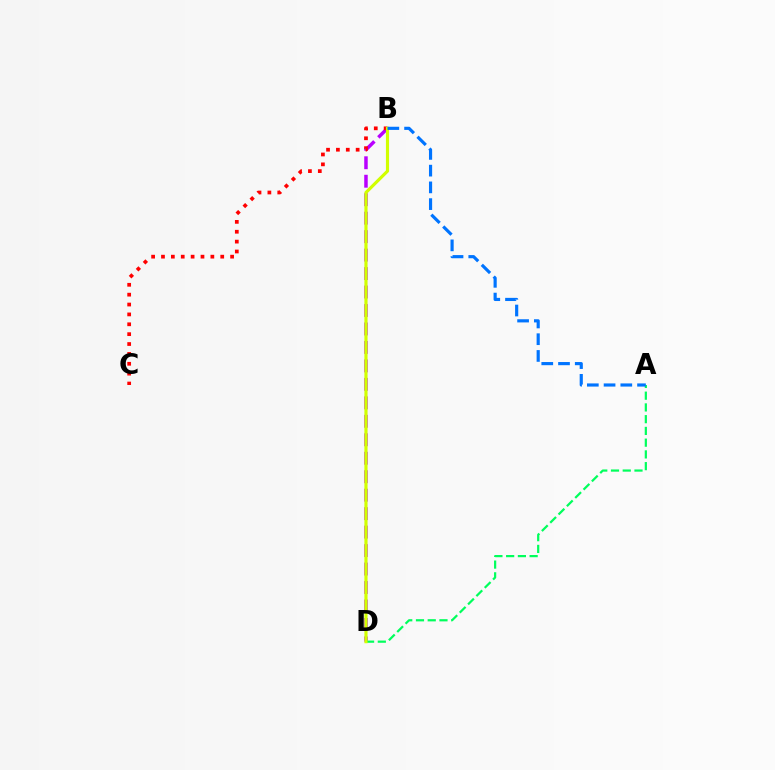{('B', 'D'): [{'color': '#b900ff', 'line_style': 'dashed', 'thickness': 2.51}, {'color': '#d1ff00', 'line_style': 'solid', 'thickness': 2.27}], ('A', 'D'): [{'color': '#00ff5c', 'line_style': 'dashed', 'thickness': 1.6}], ('B', 'C'): [{'color': '#ff0000', 'line_style': 'dotted', 'thickness': 2.68}], ('A', 'B'): [{'color': '#0074ff', 'line_style': 'dashed', 'thickness': 2.27}]}